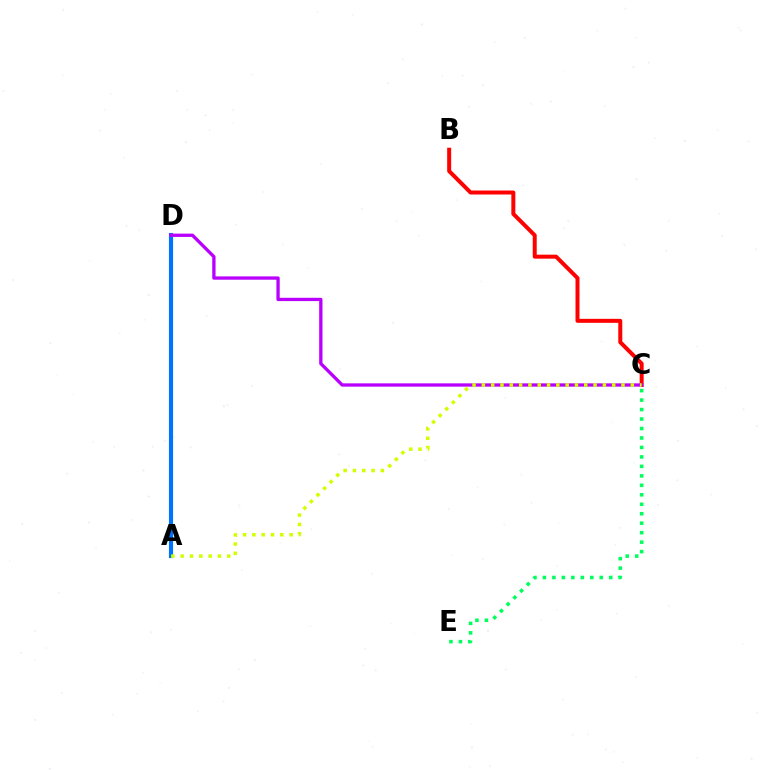{('A', 'D'): [{'color': '#0074ff', 'line_style': 'solid', 'thickness': 2.99}], ('B', 'C'): [{'color': '#ff0000', 'line_style': 'solid', 'thickness': 2.87}], ('C', 'E'): [{'color': '#00ff5c', 'line_style': 'dotted', 'thickness': 2.57}], ('C', 'D'): [{'color': '#b900ff', 'line_style': 'solid', 'thickness': 2.38}], ('A', 'C'): [{'color': '#d1ff00', 'line_style': 'dotted', 'thickness': 2.53}]}